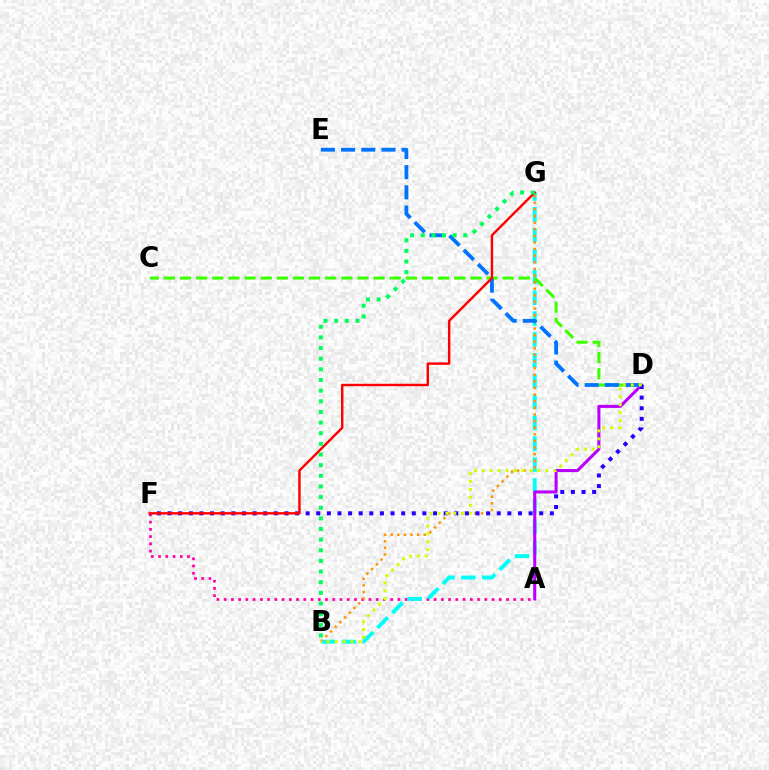{('A', 'F'): [{'color': '#ff00ac', 'line_style': 'dotted', 'thickness': 1.97}], ('B', 'G'): [{'color': '#00fff6', 'line_style': 'dashed', 'thickness': 2.83}, {'color': '#ff9400', 'line_style': 'dotted', 'thickness': 1.8}, {'color': '#00ff5c', 'line_style': 'dotted', 'thickness': 2.89}], ('A', 'D'): [{'color': '#b900ff', 'line_style': 'solid', 'thickness': 2.2}], ('C', 'D'): [{'color': '#3dff00', 'line_style': 'dashed', 'thickness': 2.19}], ('D', 'F'): [{'color': '#2500ff', 'line_style': 'dotted', 'thickness': 2.88}], ('D', 'E'): [{'color': '#0074ff', 'line_style': 'dashed', 'thickness': 2.74}], ('F', 'G'): [{'color': '#ff0000', 'line_style': 'solid', 'thickness': 1.76}], ('B', 'D'): [{'color': '#d1ff00', 'line_style': 'dotted', 'thickness': 2.15}]}